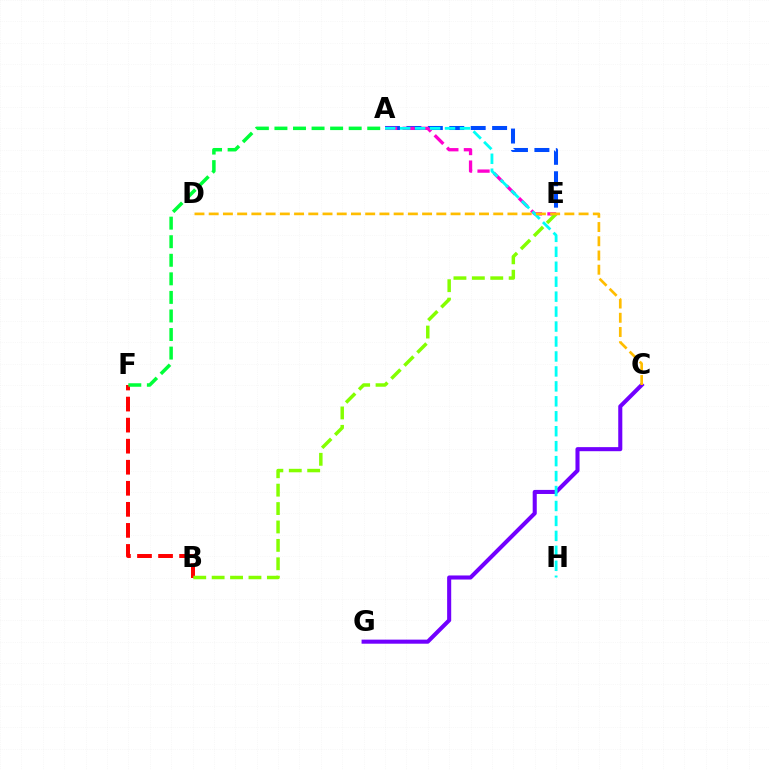{('A', 'E'): [{'color': '#004bff', 'line_style': 'dashed', 'thickness': 2.91}, {'color': '#ff00cf', 'line_style': 'dashed', 'thickness': 2.38}], ('C', 'G'): [{'color': '#7200ff', 'line_style': 'solid', 'thickness': 2.93}], ('B', 'F'): [{'color': '#ff0000', 'line_style': 'dashed', 'thickness': 2.86}], ('A', 'F'): [{'color': '#00ff39', 'line_style': 'dashed', 'thickness': 2.52}], ('A', 'H'): [{'color': '#00fff6', 'line_style': 'dashed', 'thickness': 2.03}], ('B', 'E'): [{'color': '#84ff00', 'line_style': 'dashed', 'thickness': 2.5}], ('C', 'D'): [{'color': '#ffbd00', 'line_style': 'dashed', 'thickness': 1.93}]}